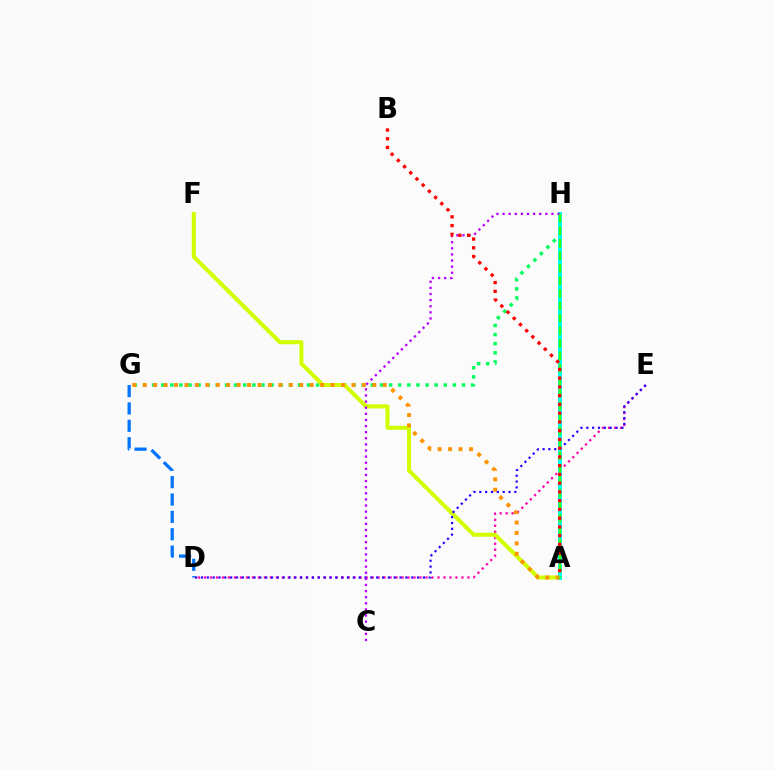{('D', 'E'): [{'color': '#ff00ac', 'line_style': 'dotted', 'thickness': 1.63}, {'color': '#2500ff', 'line_style': 'dotted', 'thickness': 1.59}], ('G', 'H'): [{'color': '#00ff5c', 'line_style': 'dotted', 'thickness': 2.48}], ('D', 'G'): [{'color': '#0074ff', 'line_style': 'dashed', 'thickness': 2.36}], ('A', 'F'): [{'color': '#d1ff00', 'line_style': 'solid', 'thickness': 2.9}], ('A', 'H'): [{'color': '#00fff6', 'line_style': 'solid', 'thickness': 2.87}, {'color': '#3dff00', 'line_style': 'dashed', 'thickness': 1.7}], ('A', 'G'): [{'color': '#ff9400', 'line_style': 'dotted', 'thickness': 2.84}], ('C', 'H'): [{'color': '#b900ff', 'line_style': 'dotted', 'thickness': 1.66}], ('A', 'B'): [{'color': '#ff0000', 'line_style': 'dotted', 'thickness': 2.38}]}